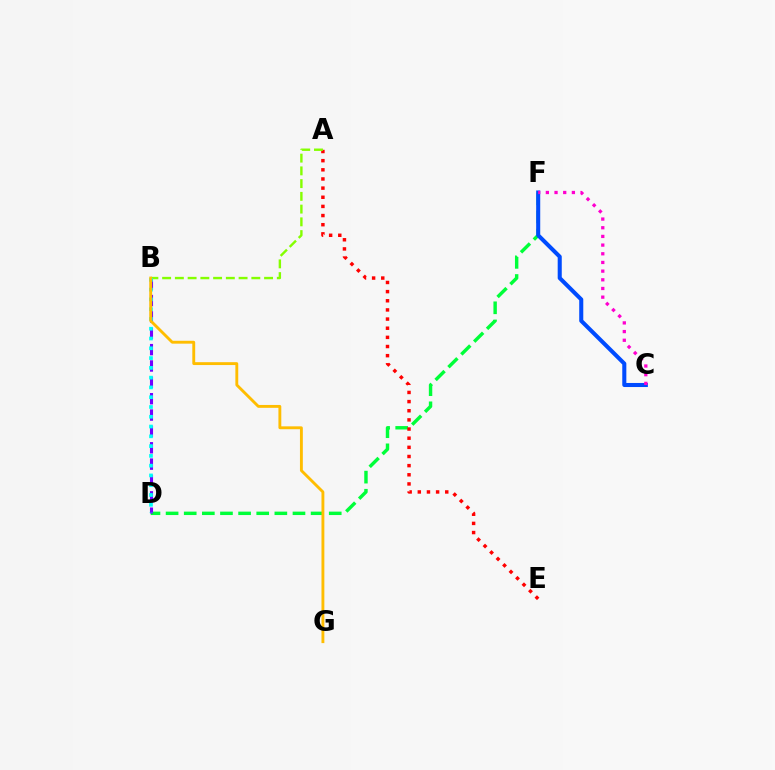{('D', 'F'): [{'color': '#00ff39', 'line_style': 'dashed', 'thickness': 2.46}], ('B', 'D'): [{'color': '#7200ff', 'line_style': 'dashed', 'thickness': 2.22}, {'color': '#00fff6', 'line_style': 'dotted', 'thickness': 2.66}], ('A', 'E'): [{'color': '#ff0000', 'line_style': 'dotted', 'thickness': 2.49}], ('A', 'B'): [{'color': '#84ff00', 'line_style': 'dashed', 'thickness': 1.73}], ('C', 'F'): [{'color': '#004bff', 'line_style': 'solid', 'thickness': 2.92}, {'color': '#ff00cf', 'line_style': 'dotted', 'thickness': 2.36}], ('B', 'G'): [{'color': '#ffbd00', 'line_style': 'solid', 'thickness': 2.07}]}